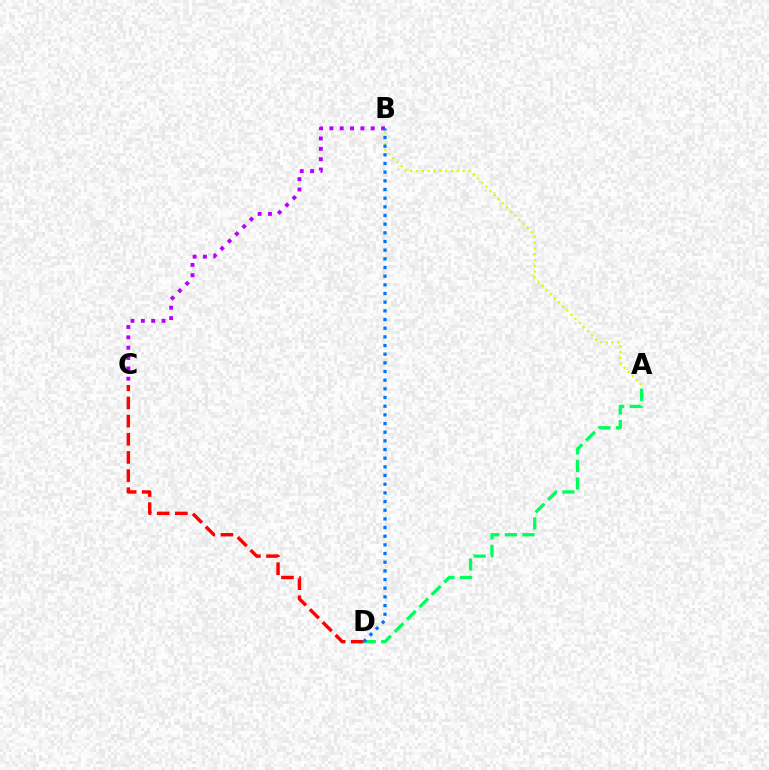{('C', 'D'): [{'color': '#ff0000', 'line_style': 'dashed', 'thickness': 2.47}], ('A', 'D'): [{'color': '#00ff5c', 'line_style': 'dashed', 'thickness': 2.38}], ('A', 'B'): [{'color': '#d1ff00', 'line_style': 'dotted', 'thickness': 1.58}], ('B', 'C'): [{'color': '#b900ff', 'line_style': 'dotted', 'thickness': 2.81}], ('B', 'D'): [{'color': '#0074ff', 'line_style': 'dotted', 'thickness': 2.36}]}